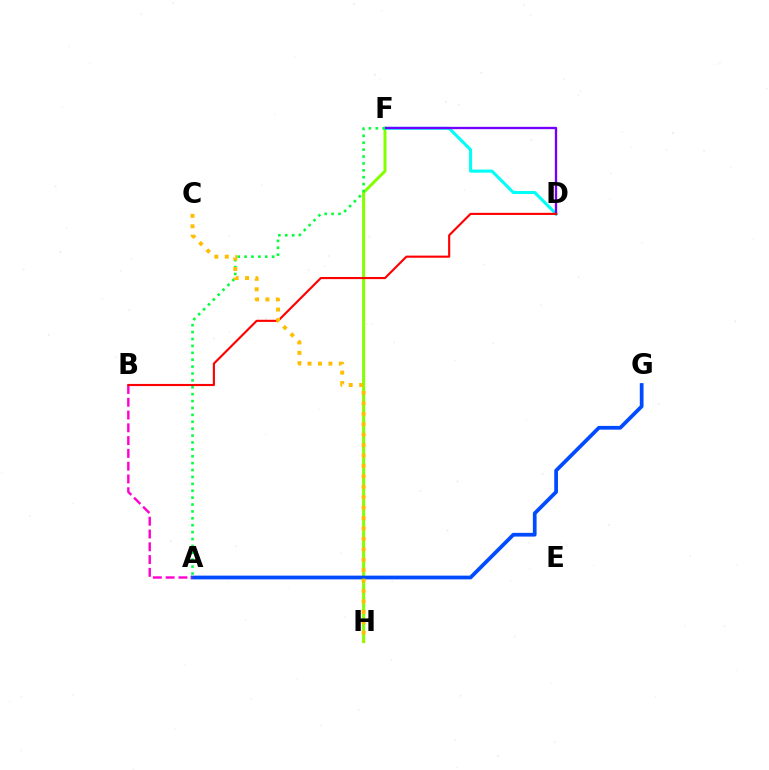{('F', 'H'): [{'color': '#84ff00', 'line_style': 'solid', 'thickness': 2.16}], ('D', 'F'): [{'color': '#00fff6', 'line_style': 'solid', 'thickness': 2.21}, {'color': '#7200ff', 'line_style': 'solid', 'thickness': 1.68}], ('A', 'F'): [{'color': '#00ff39', 'line_style': 'dotted', 'thickness': 1.87}], ('A', 'G'): [{'color': '#004bff', 'line_style': 'solid', 'thickness': 2.69}], ('A', 'B'): [{'color': '#ff00cf', 'line_style': 'dashed', 'thickness': 1.74}], ('B', 'D'): [{'color': '#ff0000', 'line_style': 'solid', 'thickness': 1.54}], ('C', 'H'): [{'color': '#ffbd00', 'line_style': 'dotted', 'thickness': 2.83}]}